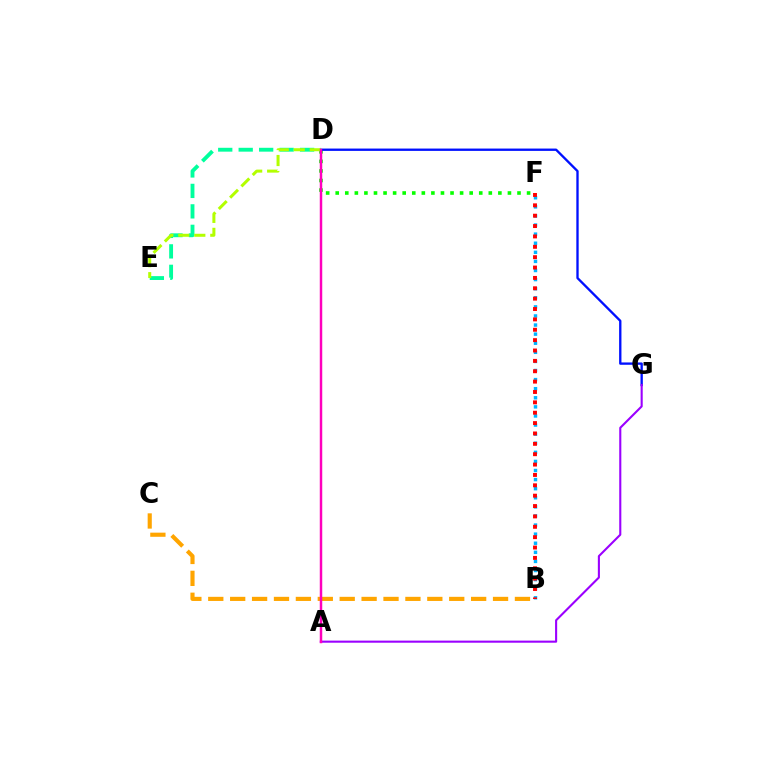{('D', 'E'): [{'color': '#00ff9d', 'line_style': 'dashed', 'thickness': 2.78}, {'color': '#b3ff00', 'line_style': 'dashed', 'thickness': 2.17}], ('D', 'F'): [{'color': '#08ff00', 'line_style': 'dotted', 'thickness': 2.6}], ('B', 'F'): [{'color': '#00b5ff', 'line_style': 'dotted', 'thickness': 2.47}, {'color': '#ff0000', 'line_style': 'dotted', 'thickness': 2.82}], ('D', 'G'): [{'color': '#0010ff', 'line_style': 'solid', 'thickness': 1.68}], ('A', 'G'): [{'color': '#9b00ff', 'line_style': 'solid', 'thickness': 1.51}], ('B', 'C'): [{'color': '#ffa500', 'line_style': 'dashed', 'thickness': 2.98}], ('A', 'D'): [{'color': '#ff00bd', 'line_style': 'solid', 'thickness': 1.78}]}